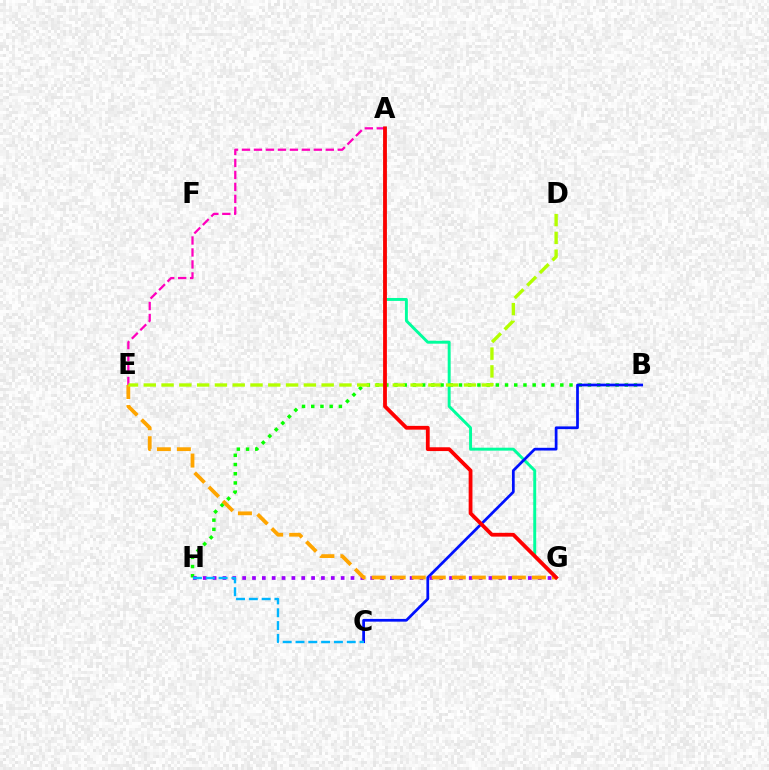{('A', 'G'): [{'color': '#00ff9d', 'line_style': 'solid', 'thickness': 2.11}, {'color': '#ff0000', 'line_style': 'solid', 'thickness': 2.73}], ('B', 'H'): [{'color': '#08ff00', 'line_style': 'dotted', 'thickness': 2.5}], ('A', 'E'): [{'color': '#ff00bd', 'line_style': 'dashed', 'thickness': 1.63}], ('B', 'C'): [{'color': '#0010ff', 'line_style': 'solid', 'thickness': 1.97}], ('G', 'H'): [{'color': '#9b00ff', 'line_style': 'dotted', 'thickness': 2.68}], ('E', 'G'): [{'color': '#ffa500', 'line_style': 'dashed', 'thickness': 2.72}], ('D', 'E'): [{'color': '#b3ff00', 'line_style': 'dashed', 'thickness': 2.42}], ('C', 'H'): [{'color': '#00b5ff', 'line_style': 'dashed', 'thickness': 1.74}]}